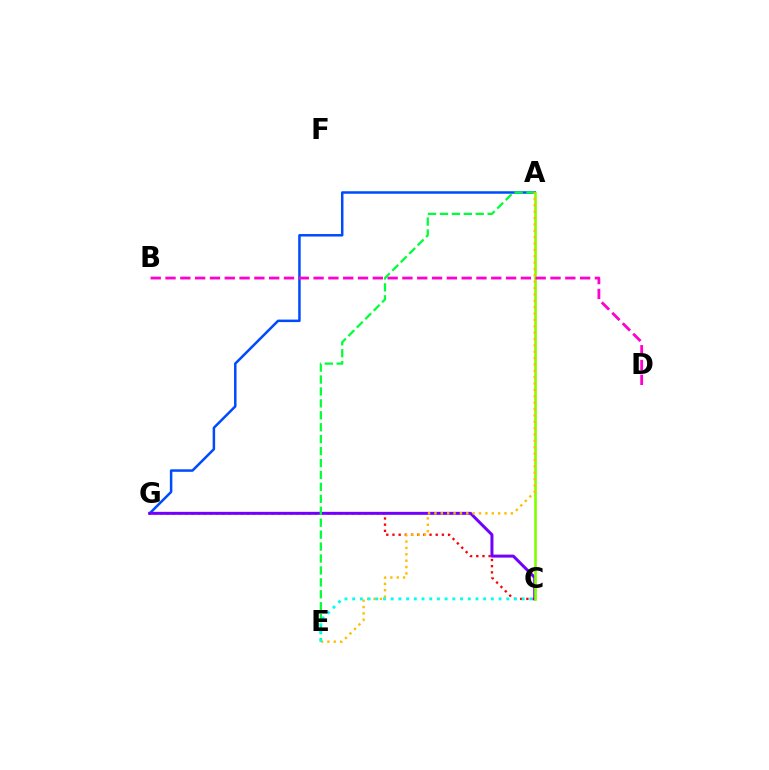{('A', 'G'): [{'color': '#004bff', 'line_style': 'solid', 'thickness': 1.8}], ('C', 'G'): [{'color': '#ff0000', 'line_style': 'dotted', 'thickness': 1.68}, {'color': '#7200ff', 'line_style': 'solid', 'thickness': 2.15}], ('A', 'C'): [{'color': '#84ff00', 'line_style': 'solid', 'thickness': 1.9}], ('B', 'D'): [{'color': '#ff00cf', 'line_style': 'dashed', 'thickness': 2.01}], ('A', 'E'): [{'color': '#00ff39', 'line_style': 'dashed', 'thickness': 1.62}, {'color': '#ffbd00', 'line_style': 'dotted', 'thickness': 1.73}], ('C', 'E'): [{'color': '#00fff6', 'line_style': 'dotted', 'thickness': 2.09}]}